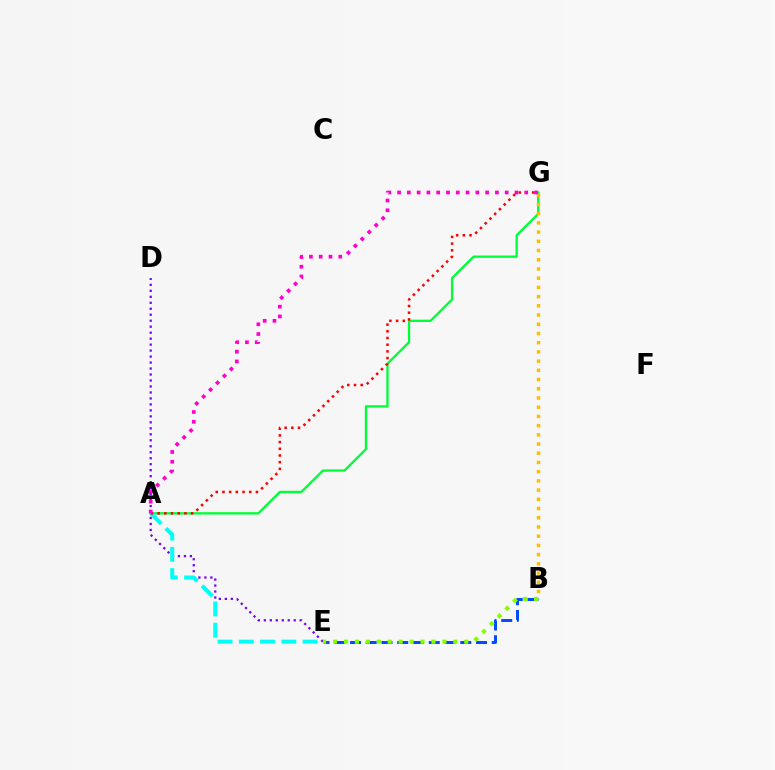{('D', 'E'): [{'color': '#7200ff', 'line_style': 'dotted', 'thickness': 1.62}], ('A', 'G'): [{'color': '#00ff39', 'line_style': 'solid', 'thickness': 1.68}, {'color': '#ff0000', 'line_style': 'dotted', 'thickness': 1.82}, {'color': '#ff00cf', 'line_style': 'dotted', 'thickness': 2.66}], ('B', 'E'): [{'color': '#004bff', 'line_style': 'dashed', 'thickness': 2.14}, {'color': '#84ff00', 'line_style': 'dotted', 'thickness': 2.97}], ('A', 'E'): [{'color': '#00fff6', 'line_style': 'dashed', 'thickness': 2.89}], ('B', 'G'): [{'color': '#ffbd00', 'line_style': 'dotted', 'thickness': 2.5}]}